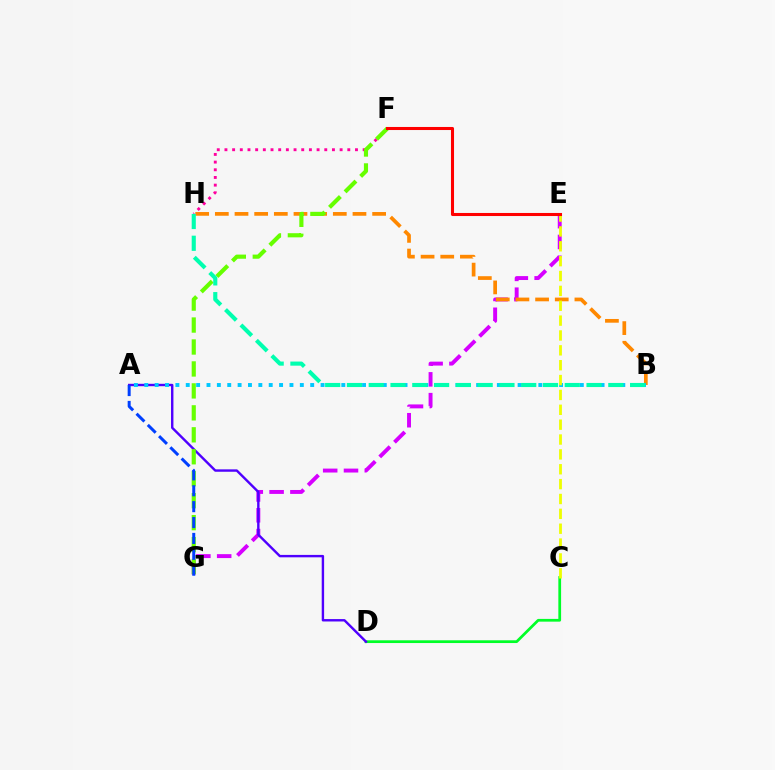{('E', 'G'): [{'color': '#d600ff', 'line_style': 'dashed', 'thickness': 2.83}], ('B', 'H'): [{'color': '#ff8800', 'line_style': 'dashed', 'thickness': 2.67}, {'color': '#00ffaf', 'line_style': 'dashed', 'thickness': 2.96}], ('C', 'D'): [{'color': '#00ff27', 'line_style': 'solid', 'thickness': 1.98}], ('F', 'H'): [{'color': '#ff00a0', 'line_style': 'dotted', 'thickness': 2.09}], ('A', 'D'): [{'color': '#4f00ff', 'line_style': 'solid', 'thickness': 1.73}], ('F', 'G'): [{'color': '#66ff00', 'line_style': 'dashed', 'thickness': 2.98}], ('A', 'B'): [{'color': '#00c7ff', 'line_style': 'dotted', 'thickness': 2.82}], ('A', 'G'): [{'color': '#003fff', 'line_style': 'dashed', 'thickness': 2.16}], ('C', 'E'): [{'color': '#eeff00', 'line_style': 'dashed', 'thickness': 2.02}], ('E', 'F'): [{'color': '#ff0000', 'line_style': 'solid', 'thickness': 2.2}]}